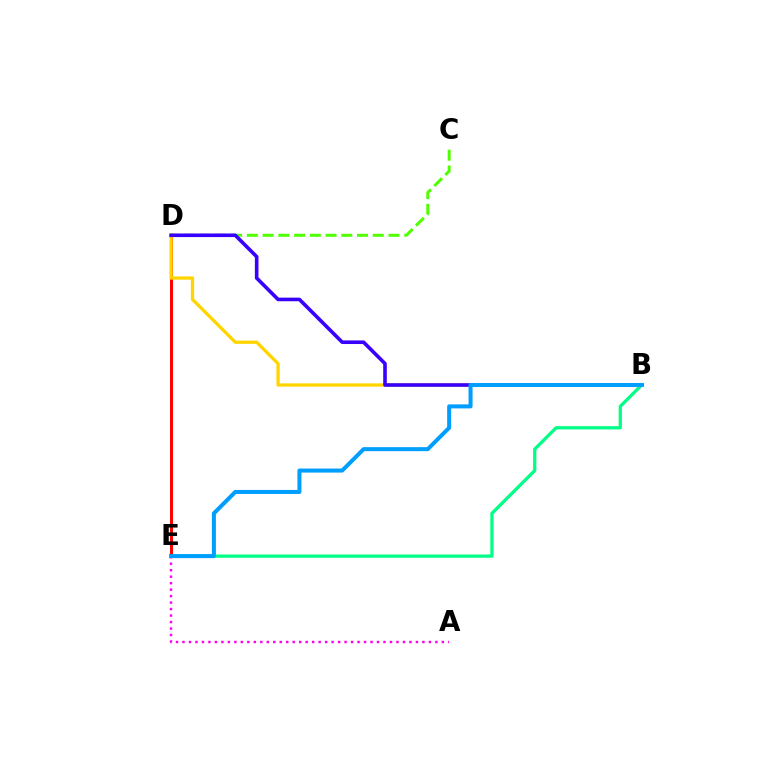{('B', 'E'): [{'color': '#00ff86', 'line_style': 'solid', 'thickness': 2.34}, {'color': '#009eff', 'line_style': 'solid', 'thickness': 2.9}], ('A', 'E'): [{'color': '#ff00ed', 'line_style': 'dotted', 'thickness': 1.76}], ('D', 'E'): [{'color': '#ff0000', 'line_style': 'solid', 'thickness': 2.15}], ('C', 'D'): [{'color': '#4fff00', 'line_style': 'dashed', 'thickness': 2.14}], ('B', 'D'): [{'color': '#ffd500', 'line_style': 'solid', 'thickness': 2.36}, {'color': '#3700ff', 'line_style': 'solid', 'thickness': 2.59}]}